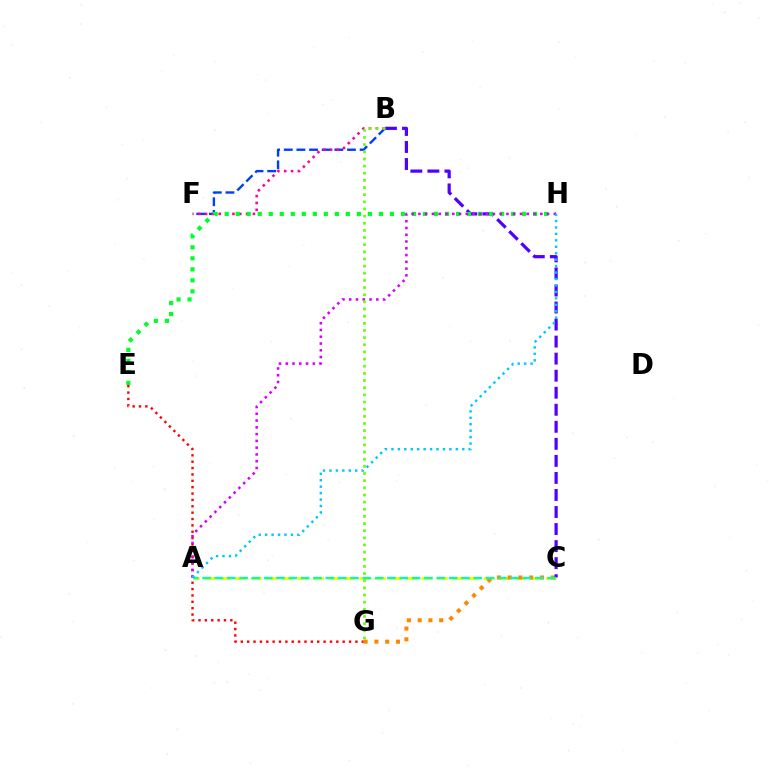{('B', 'F'): [{'color': '#003fff', 'line_style': 'dashed', 'thickness': 1.72}, {'color': '#ff00a0', 'line_style': 'dotted', 'thickness': 1.86}], ('A', 'C'): [{'color': '#eeff00', 'line_style': 'dashed', 'thickness': 2.11}, {'color': '#00ffaf', 'line_style': 'dashed', 'thickness': 1.67}], ('C', 'G'): [{'color': '#ff8800', 'line_style': 'dotted', 'thickness': 2.93}], ('B', 'C'): [{'color': '#4f00ff', 'line_style': 'dashed', 'thickness': 2.32}], ('E', 'H'): [{'color': '#00ff27', 'line_style': 'dotted', 'thickness': 2.99}], ('E', 'G'): [{'color': '#ff0000', 'line_style': 'dotted', 'thickness': 1.73}], ('A', 'H'): [{'color': '#d600ff', 'line_style': 'dotted', 'thickness': 1.84}, {'color': '#00c7ff', 'line_style': 'dotted', 'thickness': 1.75}], ('B', 'G'): [{'color': '#66ff00', 'line_style': 'dotted', 'thickness': 1.94}]}